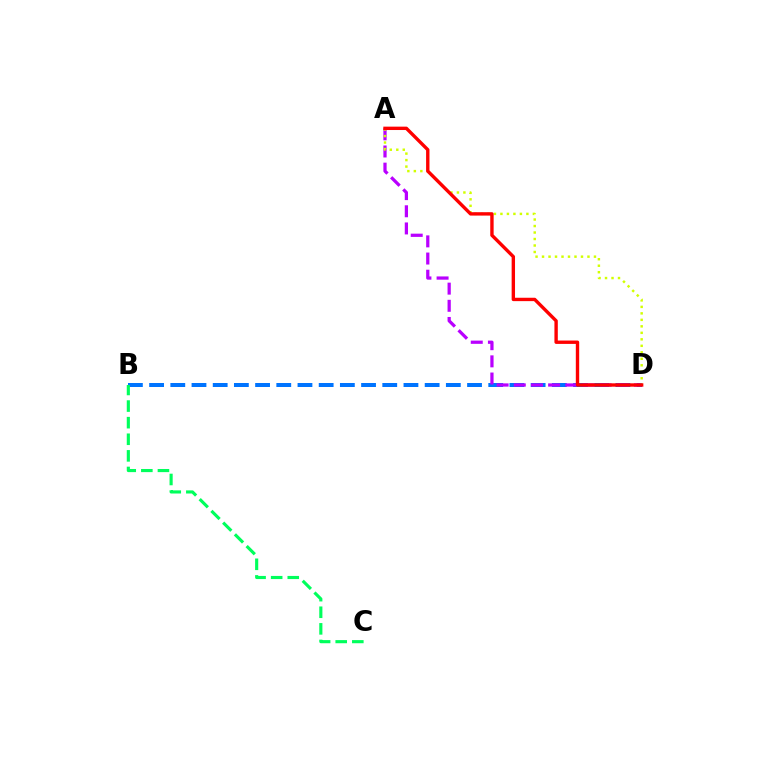{('B', 'D'): [{'color': '#0074ff', 'line_style': 'dashed', 'thickness': 2.88}], ('A', 'D'): [{'color': '#b900ff', 'line_style': 'dashed', 'thickness': 2.33}, {'color': '#d1ff00', 'line_style': 'dotted', 'thickness': 1.76}, {'color': '#ff0000', 'line_style': 'solid', 'thickness': 2.43}], ('B', 'C'): [{'color': '#00ff5c', 'line_style': 'dashed', 'thickness': 2.25}]}